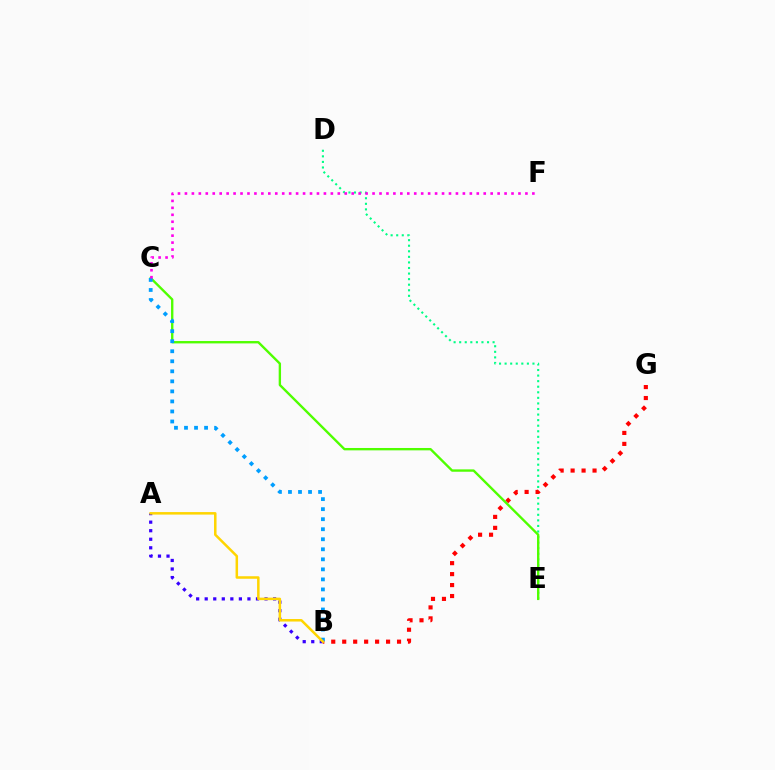{('A', 'B'): [{'color': '#3700ff', 'line_style': 'dotted', 'thickness': 2.32}, {'color': '#ffd500', 'line_style': 'solid', 'thickness': 1.81}], ('D', 'E'): [{'color': '#00ff86', 'line_style': 'dotted', 'thickness': 1.51}], ('B', 'G'): [{'color': '#ff0000', 'line_style': 'dotted', 'thickness': 2.98}], ('C', 'E'): [{'color': '#4fff00', 'line_style': 'solid', 'thickness': 1.7}], ('B', 'C'): [{'color': '#009eff', 'line_style': 'dotted', 'thickness': 2.73}], ('C', 'F'): [{'color': '#ff00ed', 'line_style': 'dotted', 'thickness': 1.89}]}